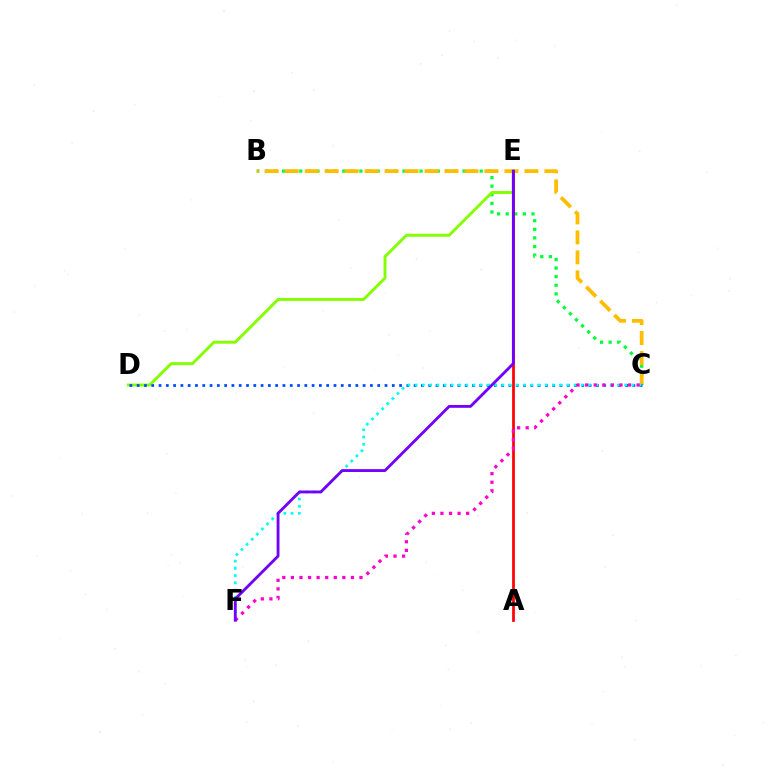{('B', 'C'): [{'color': '#00ff39', 'line_style': 'dotted', 'thickness': 2.33}, {'color': '#ffbd00', 'line_style': 'dashed', 'thickness': 2.71}], ('D', 'E'): [{'color': '#84ff00', 'line_style': 'solid', 'thickness': 2.11}], ('C', 'D'): [{'color': '#004bff', 'line_style': 'dotted', 'thickness': 1.98}], ('A', 'E'): [{'color': '#ff0000', 'line_style': 'solid', 'thickness': 1.96}], ('C', 'F'): [{'color': '#00fff6', 'line_style': 'dotted', 'thickness': 1.96}, {'color': '#ff00cf', 'line_style': 'dotted', 'thickness': 2.33}], ('E', 'F'): [{'color': '#7200ff', 'line_style': 'solid', 'thickness': 2.05}]}